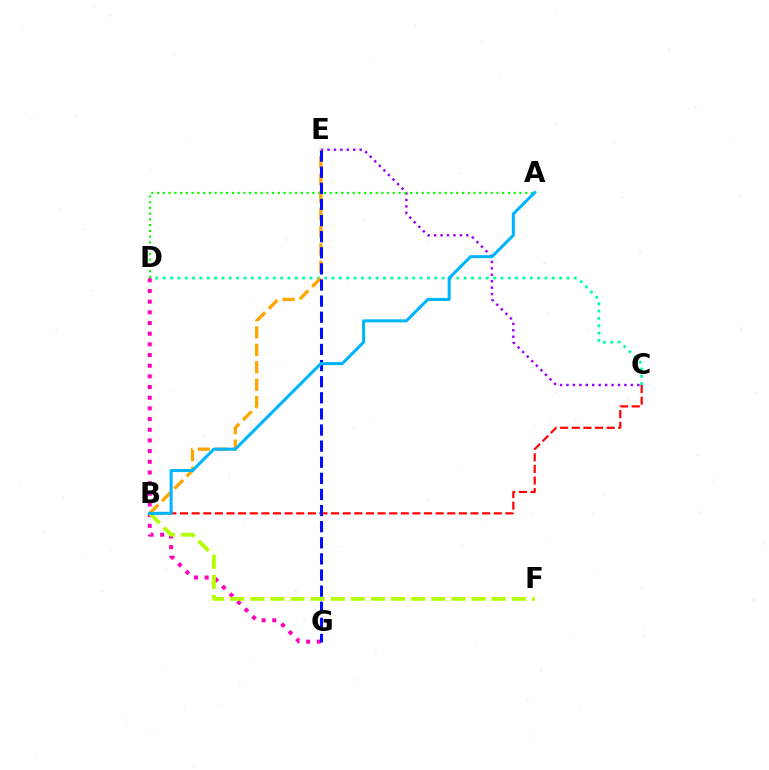{('C', 'E'): [{'color': '#9b00ff', 'line_style': 'dotted', 'thickness': 1.75}], ('C', 'D'): [{'color': '#00ff9d', 'line_style': 'dotted', 'thickness': 1.99}], ('B', 'C'): [{'color': '#ff0000', 'line_style': 'dashed', 'thickness': 1.58}], ('A', 'D'): [{'color': '#08ff00', 'line_style': 'dotted', 'thickness': 1.56}], ('D', 'G'): [{'color': '#ff00bd', 'line_style': 'dotted', 'thickness': 2.9}], ('B', 'F'): [{'color': '#b3ff00', 'line_style': 'dashed', 'thickness': 2.73}], ('B', 'E'): [{'color': '#ffa500', 'line_style': 'dashed', 'thickness': 2.37}], ('E', 'G'): [{'color': '#0010ff', 'line_style': 'dashed', 'thickness': 2.19}], ('A', 'B'): [{'color': '#00b5ff', 'line_style': 'solid', 'thickness': 2.19}]}